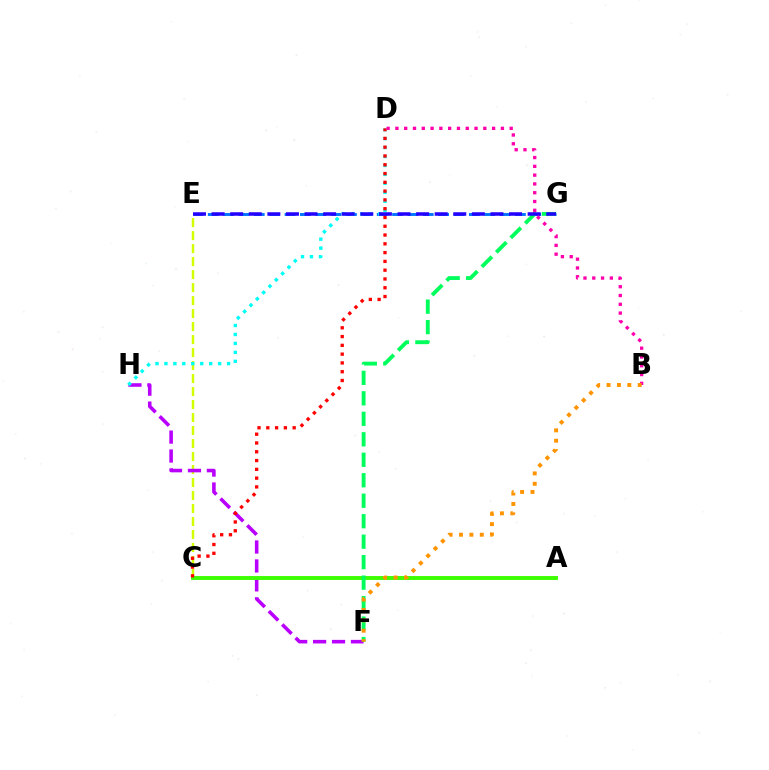{('C', 'E'): [{'color': '#d1ff00', 'line_style': 'dashed', 'thickness': 1.77}], ('E', 'G'): [{'color': '#0074ff', 'line_style': 'dashed', 'thickness': 2.09}, {'color': '#2500ff', 'line_style': 'dashed', 'thickness': 2.53}], ('F', 'H'): [{'color': '#b900ff', 'line_style': 'dashed', 'thickness': 2.57}], ('A', 'C'): [{'color': '#3dff00', 'line_style': 'solid', 'thickness': 2.81}], ('D', 'H'): [{'color': '#00fff6', 'line_style': 'dotted', 'thickness': 2.43}], ('F', 'G'): [{'color': '#00ff5c', 'line_style': 'dashed', 'thickness': 2.78}], ('C', 'D'): [{'color': '#ff0000', 'line_style': 'dotted', 'thickness': 2.39}], ('B', 'D'): [{'color': '#ff00ac', 'line_style': 'dotted', 'thickness': 2.39}], ('B', 'F'): [{'color': '#ff9400', 'line_style': 'dotted', 'thickness': 2.82}]}